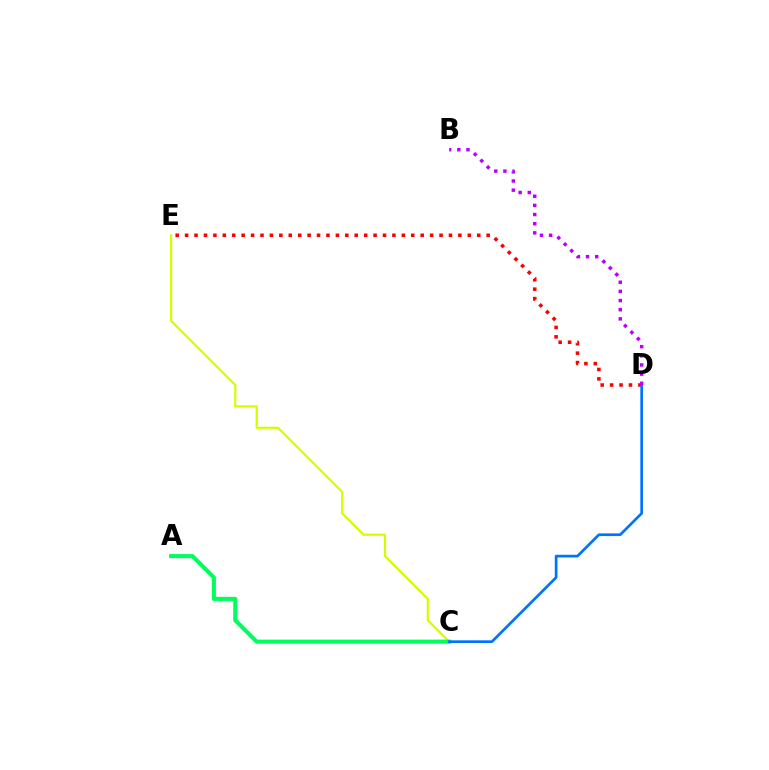{('C', 'E'): [{'color': '#d1ff00', 'line_style': 'solid', 'thickness': 1.57}], ('D', 'E'): [{'color': '#ff0000', 'line_style': 'dotted', 'thickness': 2.56}], ('A', 'C'): [{'color': '#00ff5c', 'line_style': 'solid', 'thickness': 2.94}], ('C', 'D'): [{'color': '#0074ff', 'line_style': 'solid', 'thickness': 1.95}], ('B', 'D'): [{'color': '#b900ff', 'line_style': 'dotted', 'thickness': 2.49}]}